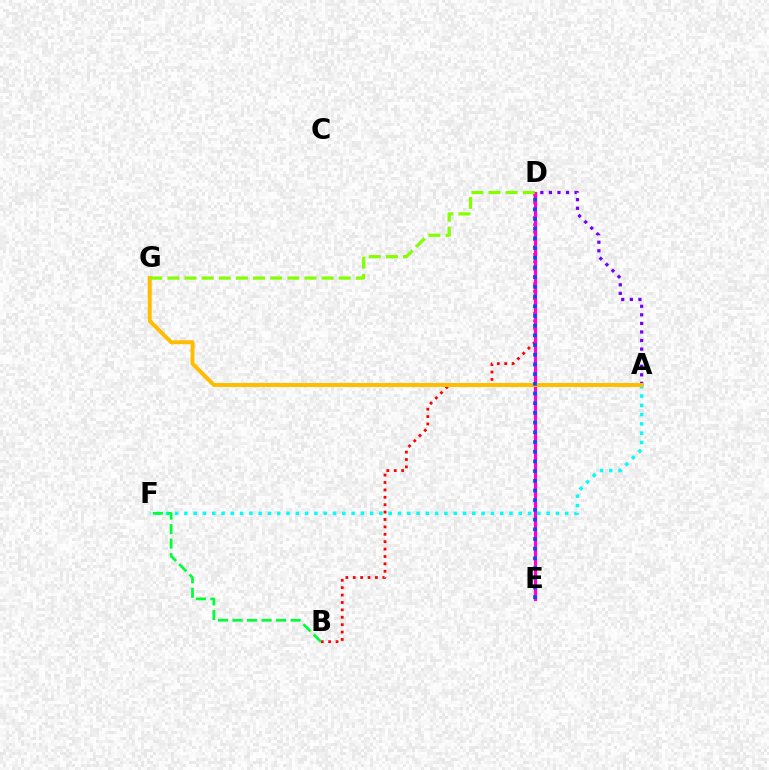{('B', 'D'): [{'color': '#ff0000', 'line_style': 'dotted', 'thickness': 2.01}], ('A', 'F'): [{'color': '#00fff6', 'line_style': 'dotted', 'thickness': 2.52}], ('D', 'E'): [{'color': '#ff00cf', 'line_style': 'solid', 'thickness': 2.3}, {'color': '#004bff', 'line_style': 'dotted', 'thickness': 2.63}], ('A', 'D'): [{'color': '#7200ff', 'line_style': 'dotted', 'thickness': 2.33}], ('A', 'G'): [{'color': '#ffbd00', 'line_style': 'solid', 'thickness': 2.84}], ('D', 'G'): [{'color': '#84ff00', 'line_style': 'dashed', 'thickness': 2.33}], ('B', 'F'): [{'color': '#00ff39', 'line_style': 'dashed', 'thickness': 1.97}]}